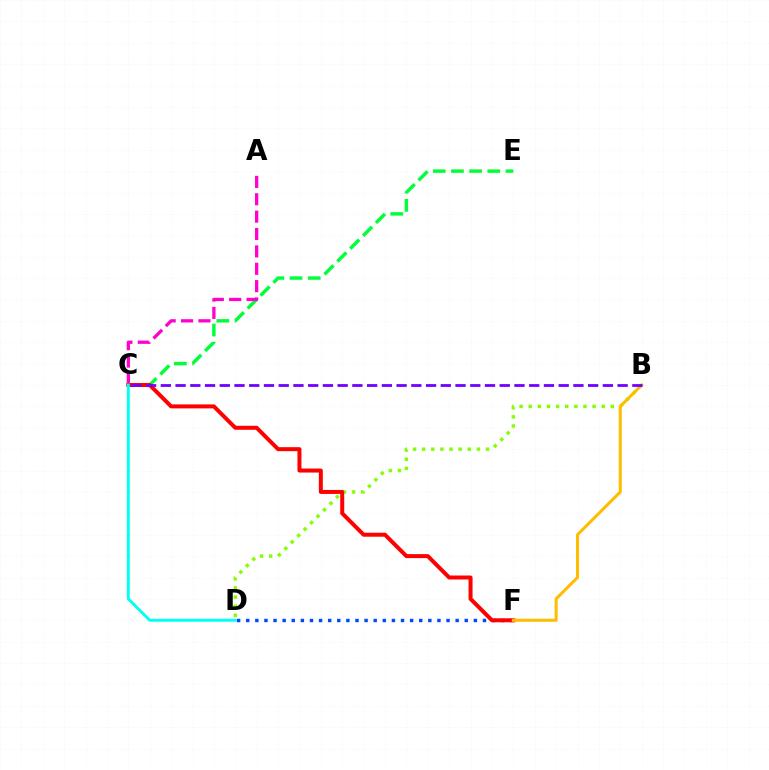{('B', 'D'): [{'color': '#84ff00', 'line_style': 'dotted', 'thickness': 2.48}], ('D', 'F'): [{'color': '#004bff', 'line_style': 'dotted', 'thickness': 2.47}], ('C', 'E'): [{'color': '#00ff39', 'line_style': 'dashed', 'thickness': 2.47}], ('A', 'C'): [{'color': '#ff00cf', 'line_style': 'dashed', 'thickness': 2.36}], ('C', 'F'): [{'color': '#ff0000', 'line_style': 'solid', 'thickness': 2.87}], ('C', 'D'): [{'color': '#00fff6', 'line_style': 'solid', 'thickness': 2.09}], ('B', 'F'): [{'color': '#ffbd00', 'line_style': 'solid', 'thickness': 2.19}], ('B', 'C'): [{'color': '#7200ff', 'line_style': 'dashed', 'thickness': 2.0}]}